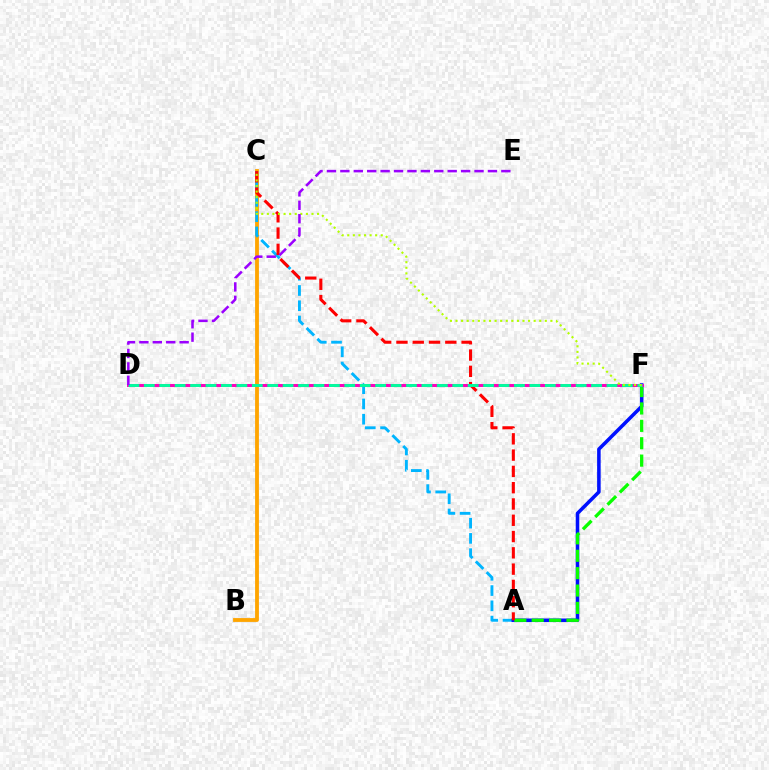{('B', 'C'): [{'color': '#ffa500', 'line_style': 'solid', 'thickness': 2.75}], ('A', 'C'): [{'color': '#00b5ff', 'line_style': 'dashed', 'thickness': 2.07}, {'color': '#ff0000', 'line_style': 'dashed', 'thickness': 2.21}], ('A', 'F'): [{'color': '#0010ff', 'line_style': 'solid', 'thickness': 2.55}, {'color': '#08ff00', 'line_style': 'dashed', 'thickness': 2.36}], ('D', 'F'): [{'color': '#ff00bd', 'line_style': 'solid', 'thickness': 2.19}, {'color': '#00ff9d', 'line_style': 'dashed', 'thickness': 2.1}], ('C', 'F'): [{'color': '#b3ff00', 'line_style': 'dotted', 'thickness': 1.52}], ('D', 'E'): [{'color': '#9b00ff', 'line_style': 'dashed', 'thickness': 1.82}]}